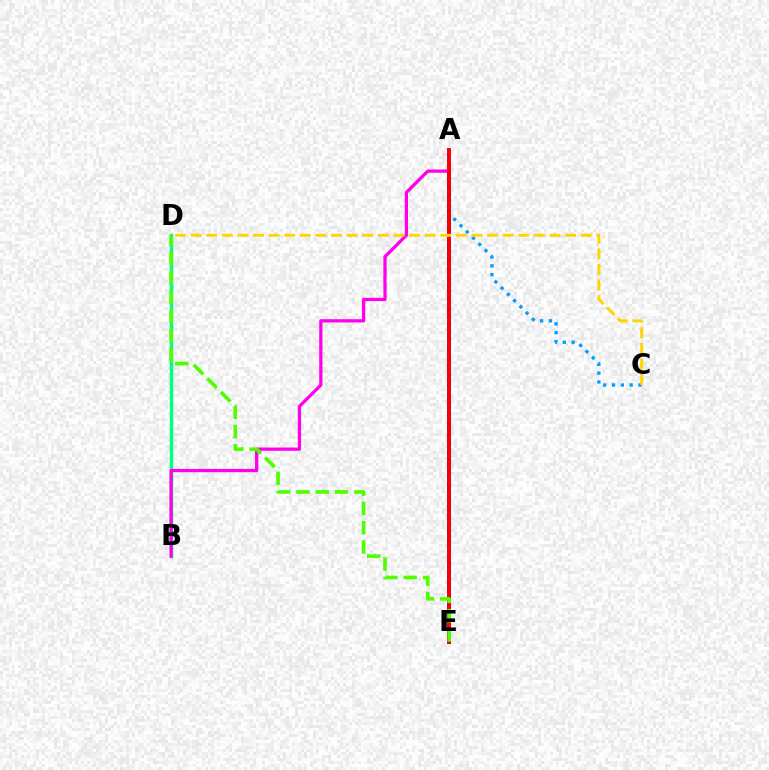{('B', 'D'): [{'color': '#00ff86', 'line_style': 'solid', 'thickness': 2.5}], ('A', 'C'): [{'color': '#009eff', 'line_style': 'dotted', 'thickness': 2.4}], ('A', 'E'): [{'color': '#3700ff', 'line_style': 'solid', 'thickness': 2.85}, {'color': '#ff0000', 'line_style': 'solid', 'thickness': 2.67}], ('A', 'B'): [{'color': '#ff00ed', 'line_style': 'solid', 'thickness': 2.34}], ('D', 'E'): [{'color': '#4fff00', 'line_style': 'dashed', 'thickness': 2.62}], ('C', 'D'): [{'color': '#ffd500', 'line_style': 'dashed', 'thickness': 2.12}]}